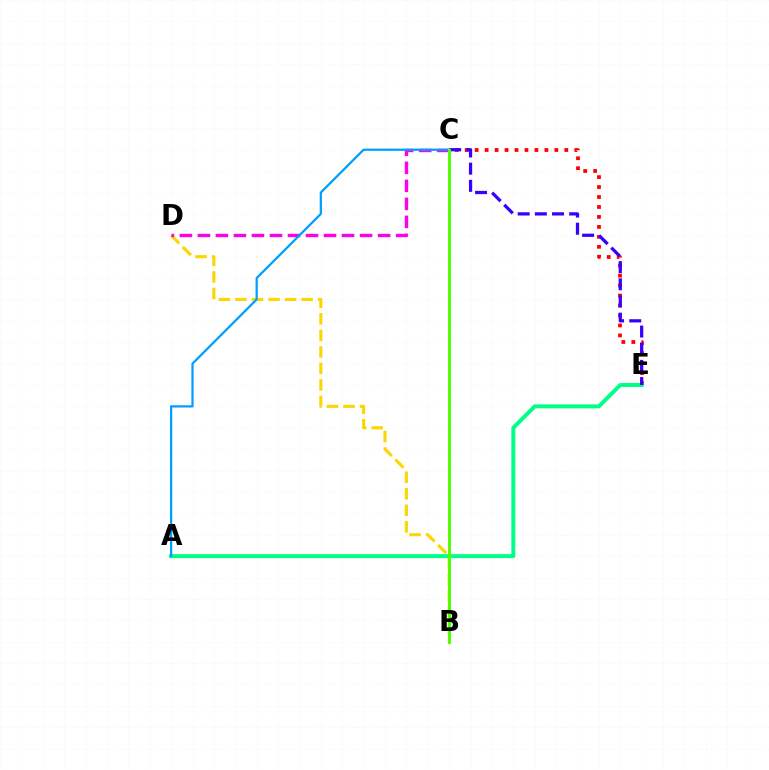{('B', 'D'): [{'color': '#ffd500', 'line_style': 'dashed', 'thickness': 2.25}], ('C', 'D'): [{'color': '#ff00ed', 'line_style': 'dashed', 'thickness': 2.45}], ('C', 'E'): [{'color': '#ff0000', 'line_style': 'dotted', 'thickness': 2.71}, {'color': '#3700ff', 'line_style': 'dashed', 'thickness': 2.33}], ('A', 'E'): [{'color': '#00ff86', 'line_style': 'solid', 'thickness': 2.85}], ('A', 'C'): [{'color': '#009eff', 'line_style': 'solid', 'thickness': 1.61}], ('B', 'C'): [{'color': '#4fff00', 'line_style': 'solid', 'thickness': 2.1}]}